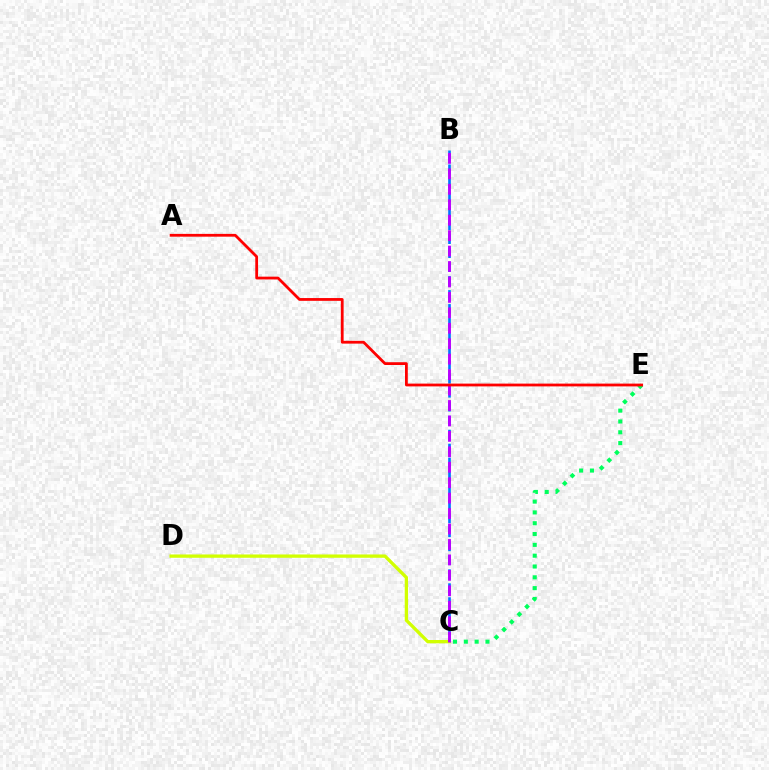{('B', 'C'): [{'color': '#0074ff', 'line_style': 'dashed', 'thickness': 1.9}, {'color': '#b900ff', 'line_style': 'dashed', 'thickness': 2.1}], ('C', 'E'): [{'color': '#00ff5c', 'line_style': 'dotted', 'thickness': 2.94}], ('C', 'D'): [{'color': '#d1ff00', 'line_style': 'solid', 'thickness': 2.38}], ('A', 'E'): [{'color': '#ff0000', 'line_style': 'solid', 'thickness': 2.01}]}